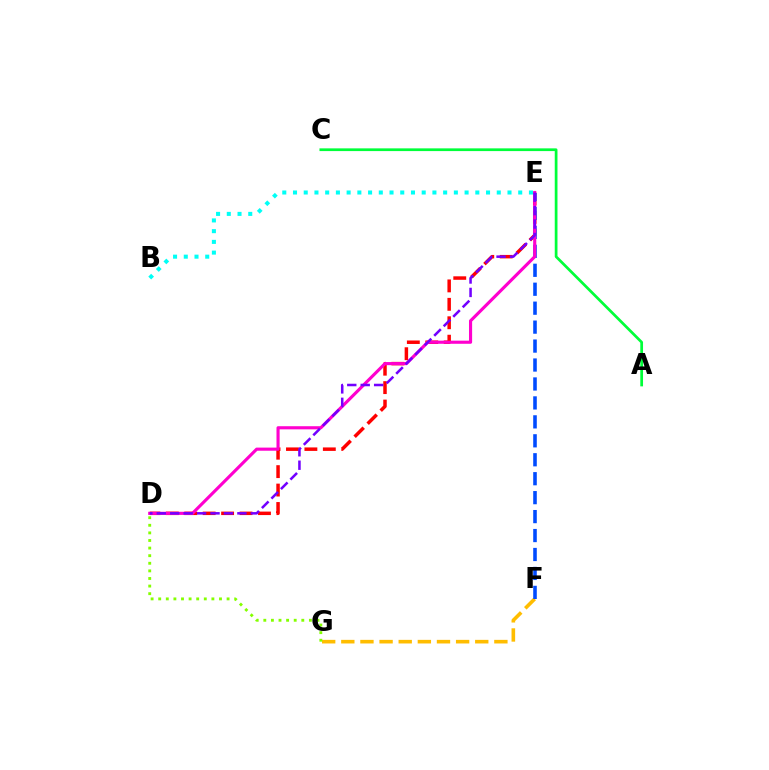{('A', 'C'): [{'color': '#00ff39', 'line_style': 'solid', 'thickness': 1.96}], ('F', 'G'): [{'color': '#ffbd00', 'line_style': 'dashed', 'thickness': 2.6}], ('D', 'G'): [{'color': '#84ff00', 'line_style': 'dotted', 'thickness': 2.06}], ('D', 'E'): [{'color': '#ff0000', 'line_style': 'dashed', 'thickness': 2.5}, {'color': '#ff00cf', 'line_style': 'solid', 'thickness': 2.25}, {'color': '#7200ff', 'line_style': 'dashed', 'thickness': 1.83}], ('E', 'F'): [{'color': '#004bff', 'line_style': 'dashed', 'thickness': 2.57}], ('B', 'E'): [{'color': '#00fff6', 'line_style': 'dotted', 'thickness': 2.91}]}